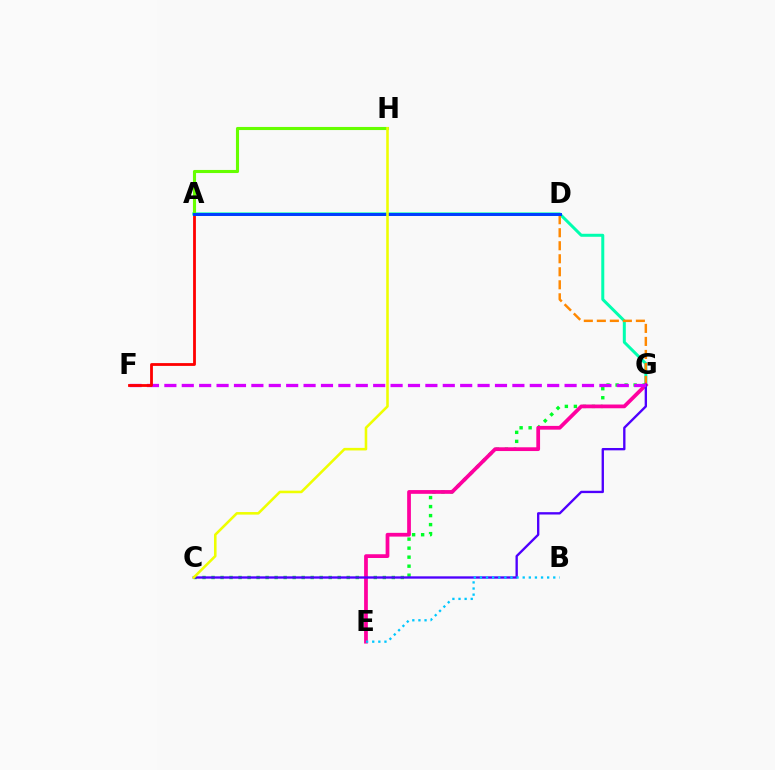{('A', 'G'): [{'color': '#00ffaf', 'line_style': 'solid', 'thickness': 2.16}], ('D', 'G'): [{'color': '#ff8800', 'line_style': 'dashed', 'thickness': 1.77}], ('C', 'G'): [{'color': '#00ff27', 'line_style': 'dotted', 'thickness': 2.45}, {'color': '#4f00ff', 'line_style': 'solid', 'thickness': 1.69}], ('E', 'G'): [{'color': '#ff00a0', 'line_style': 'solid', 'thickness': 2.7}], ('F', 'G'): [{'color': '#d600ff', 'line_style': 'dashed', 'thickness': 2.36}], ('A', 'F'): [{'color': '#ff0000', 'line_style': 'solid', 'thickness': 2.02}], ('A', 'H'): [{'color': '#66ff00', 'line_style': 'solid', 'thickness': 2.23}], ('B', 'E'): [{'color': '#00c7ff', 'line_style': 'dotted', 'thickness': 1.66}], ('A', 'D'): [{'color': '#003fff', 'line_style': 'solid', 'thickness': 2.15}], ('C', 'H'): [{'color': '#eeff00', 'line_style': 'solid', 'thickness': 1.85}]}